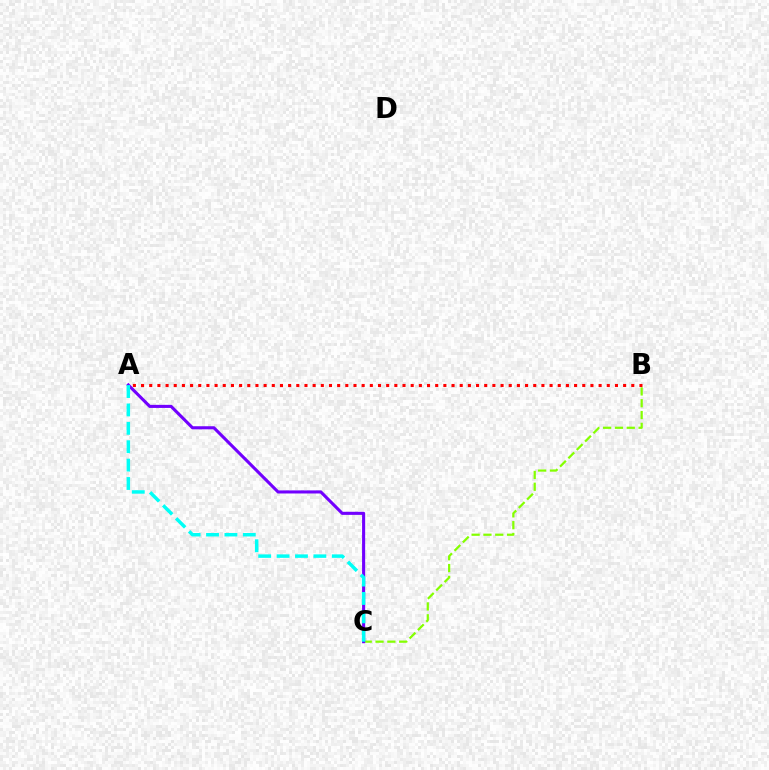{('B', 'C'): [{'color': '#84ff00', 'line_style': 'dashed', 'thickness': 1.61}], ('A', 'B'): [{'color': '#ff0000', 'line_style': 'dotted', 'thickness': 2.22}], ('A', 'C'): [{'color': '#7200ff', 'line_style': 'solid', 'thickness': 2.22}, {'color': '#00fff6', 'line_style': 'dashed', 'thickness': 2.5}]}